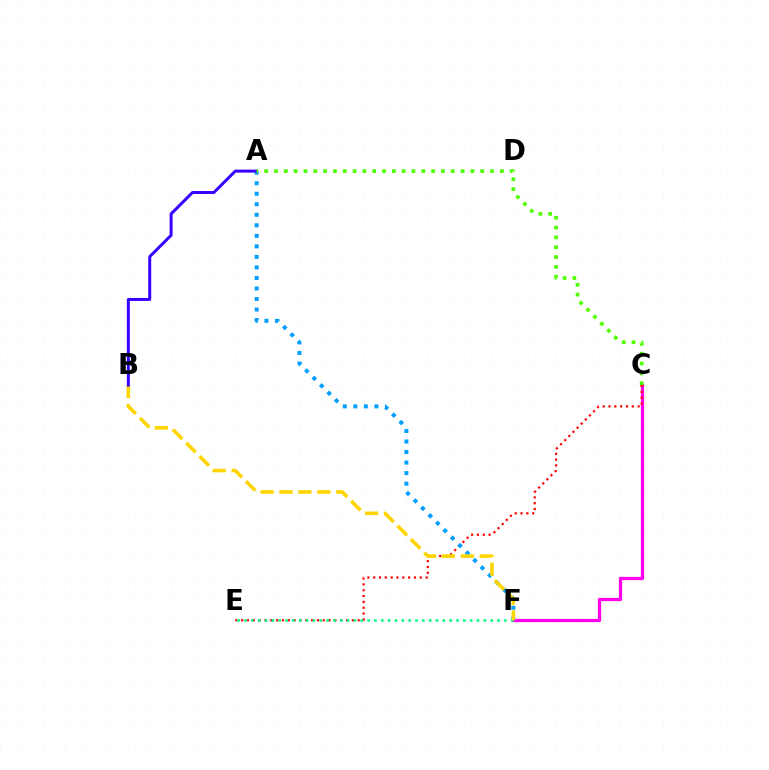{('C', 'F'): [{'color': '#ff00ed', 'line_style': 'solid', 'thickness': 2.34}], ('C', 'E'): [{'color': '#ff0000', 'line_style': 'dotted', 'thickness': 1.58}], ('A', 'F'): [{'color': '#009eff', 'line_style': 'dotted', 'thickness': 2.86}], ('E', 'F'): [{'color': '#00ff86', 'line_style': 'dotted', 'thickness': 1.86}], ('B', 'F'): [{'color': '#ffd500', 'line_style': 'dashed', 'thickness': 2.57}], ('A', 'B'): [{'color': '#3700ff', 'line_style': 'solid', 'thickness': 2.14}], ('A', 'C'): [{'color': '#4fff00', 'line_style': 'dotted', 'thickness': 2.67}]}